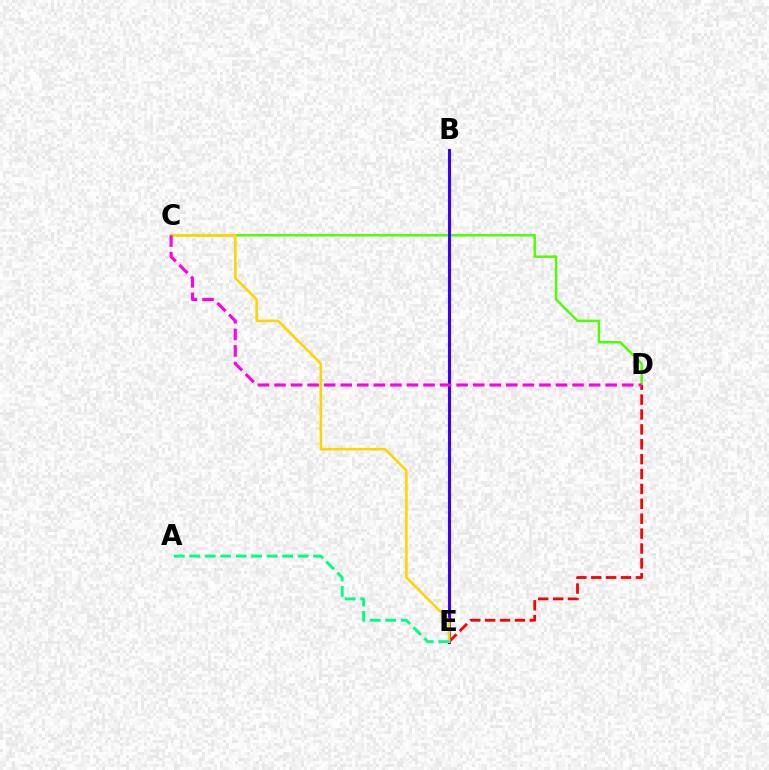{('B', 'E'): [{'color': '#009eff', 'line_style': 'dotted', 'thickness': 2.09}, {'color': '#3700ff', 'line_style': 'solid', 'thickness': 2.22}], ('C', 'D'): [{'color': '#4fff00', 'line_style': 'solid', 'thickness': 1.77}, {'color': '#ff00ed', 'line_style': 'dashed', 'thickness': 2.25}], ('D', 'E'): [{'color': '#ff0000', 'line_style': 'dashed', 'thickness': 2.02}], ('C', 'E'): [{'color': '#ffd500', 'line_style': 'solid', 'thickness': 1.86}], ('A', 'E'): [{'color': '#00ff86', 'line_style': 'dashed', 'thickness': 2.1}]}